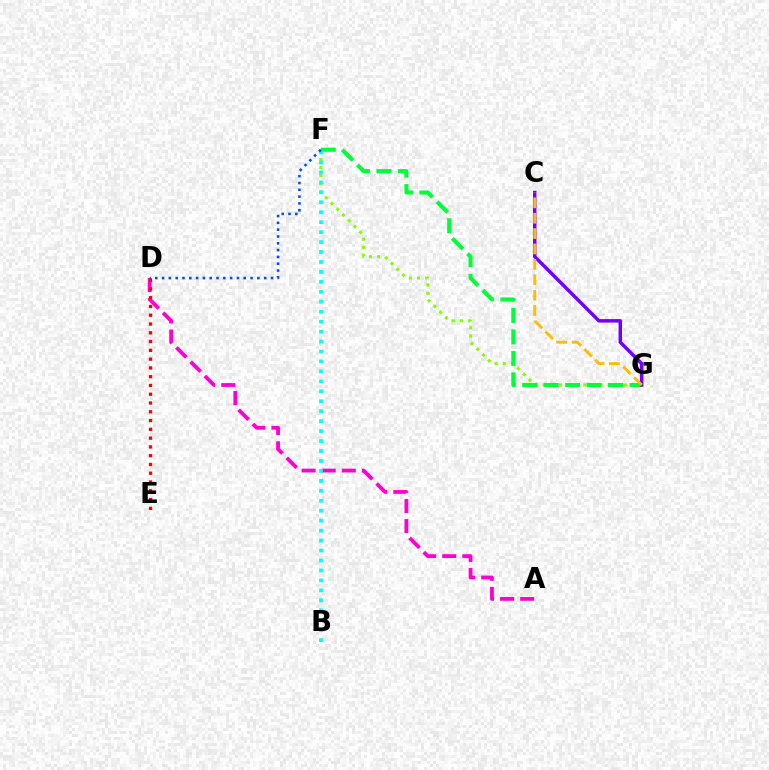{('F', 'G'): [{'color': '#84ff00', 'line_style': 'dotted', 'thickness': 2.21}, {'color': '#00ff39', 'line_style': 'dashed', 'thickness': 2.92}], ('A', 'D'): [{'color': '#ff00cf', 'line_style': 'dashed', 'thickness': 2.73}], ('C', 'G'): [{'color': '#7200ff', 'line_style': 'solid', 'thickness': 2.5}, {'color': '#ffbd00', 'line_style': 'dashed', 'thickness': 2.09}], ('B', 'F'): [{'color': '#00fff6', 'line_style': 'dotted', 'thickness': 2.7}], ('D', 'E'): [{'color': '#ff0000', 'line_style': 'dotted', 'thickness': 2.38}], ('D', 'F'): [{'color': '#004bff', 'line_style': 'dotted', 'thickness': 1.85}]}